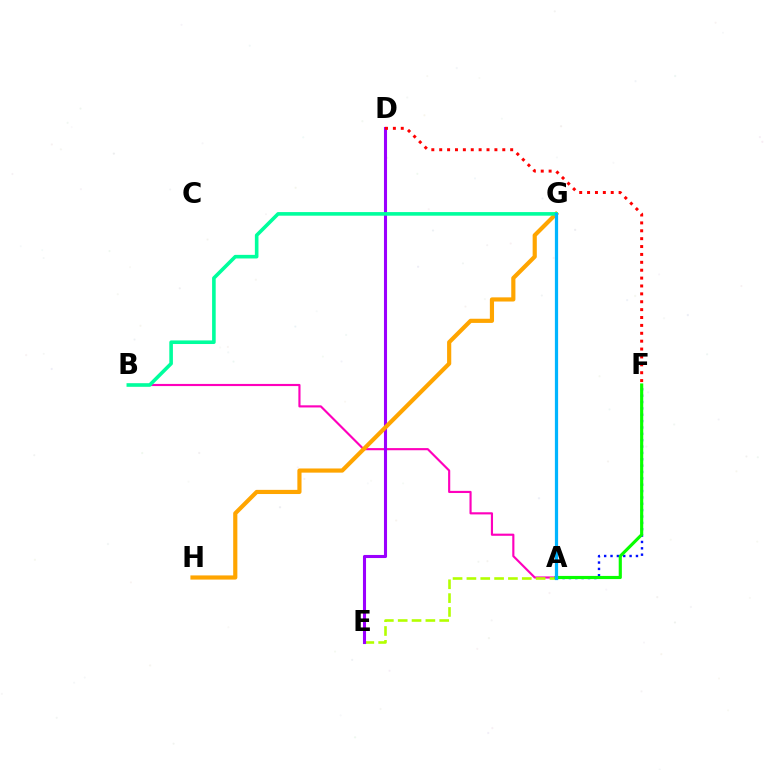{('A', 'B'): [{'color': '#ff00bd', 'line_style': 'solid', 'thickness': 1.55}], ('A', 'E'): [{'color': '#b3ff00', 'line_style': 'dashed', 'thickness': 1.88}], ('D', 'E'): [{'color': '#9b00ff', 'line_style': 'solid', 'thickness': 2.22}], ('A', 'F'): [{'color': '#0010ff', 'line_style': 'dotted', 'thickness': 1.73}, {'color': '#08ff00', 'line_style': 'solid', 'thickness': 2.26}], ('D', 'F'): [{'color': '#ff0000', 'line_style': 'dotted', 'thickness': 2.14}], ('G', 'H'): [{'color': '#ffa500', 'line_style': 'solid', 'thickness': 3.0}], ('B', 'G'): [{'color': '#00ff9d', 'line_style': 'solid', 'thickness': 2.59}], ('A', 'G'): [{'color': '#00b5ff', 'line_style': 'solid', 'thickness': 2.32}]}